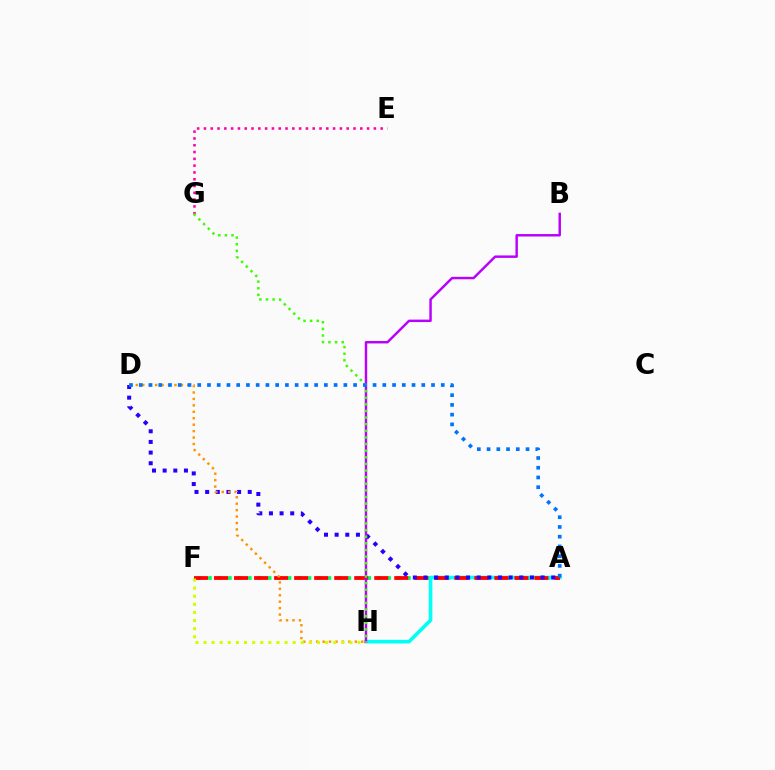{('A', 'F'): [{'color': '#00ff5c', 'line_style': 'dotted', 'thickness': 2.7}, {'color': '#ff0000', 'line_style': 'dashed', 'thickness': 2.72}], ('A', 'H'): [{'color': '#00fff6', 'line_style': 'solid', 'thickness': 2.59}], ('E', 'G'): [{'color': '#ff00ac', 'line_style': 'dotted', 'thickness': 1.85}], ('A', 'D'): [{'color': '#2500ff', 'line_style': 'dotted', 'thickness': 2.89}, {'color': '#0074ff', 'line_style': 'dotted', 'thickness': 2.65}], ('B', 'H'): [{'color': '#b900ff', 'line_style': 'solid', 'thickness': 1.76}], ('D', 'H'): [{'color': '#ff9400', 'line_style': 'dotted', 'thickness': 1.75}], ('G', 'H'): [{'color': '#3dff00', 'line_style': 'dotted', 'thickness': 1.8}], ('F', 'H'): [{'color': '#d1ff00', 'line_style': 'dotted', 'thickness': 2.2}]}